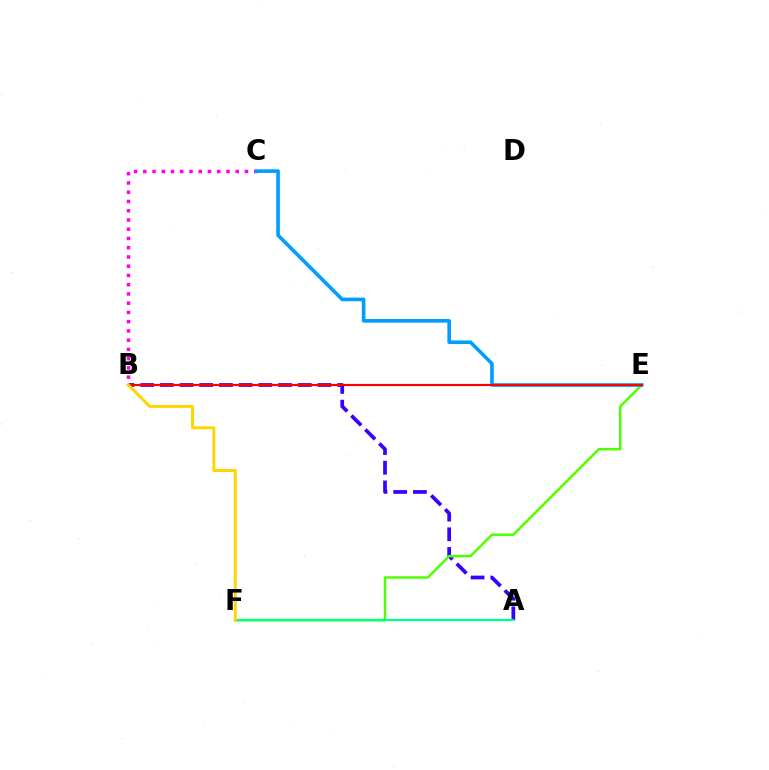{('A', 'B'): [{'color': '#3700ff', 'line_style': 'dashed', 'thickness': 2.68}], ('B', 'C'): [{'color': '#ff00ed', 'line_style': 'dotted', 'thickness': 2.51}], ('E', 'F'): [{'color': '#4fff00', 'line_style': 'solid', 'thickness': 1.78}], ('C', 'E'): [{'color': '#009eff', 'line_style': 'solid', 'thickness': 2.6}], ('A', 'F'): [{'color': '#00ff86', 'line_style': 'solid', 'thickness': 1.6}], ('B', 'E'): [{'color': '#ff0000', 'line_style': 'solid', 'thickness': 1.56}], ('B', 'F'): [{'color': '#ffd500', 'line_style': 'solid', 'thickness': 2.13}]}